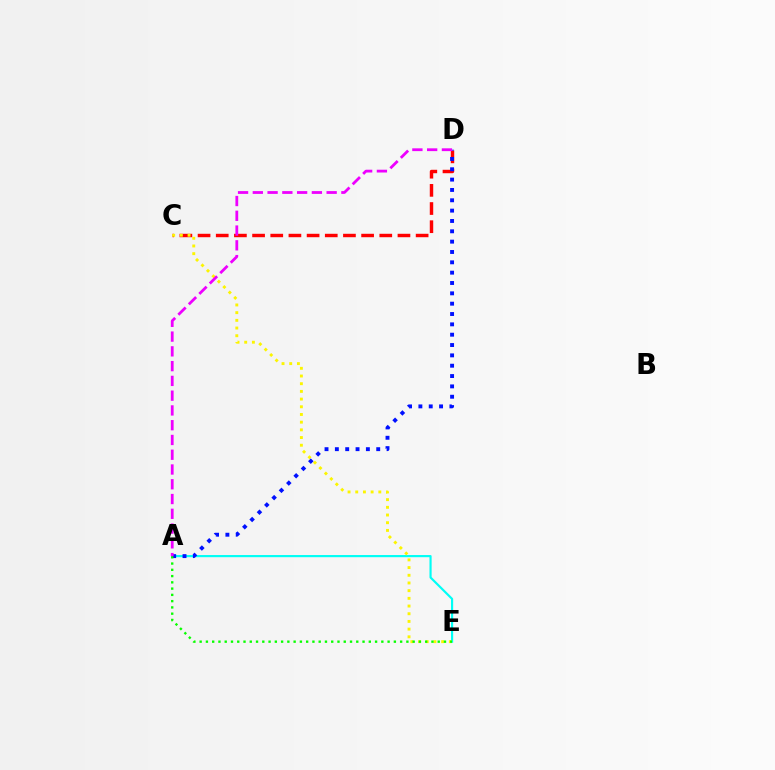{('A', 'E'): [{'color': '#00fff6', 'line_style': 'solid', 'thickness': 1.55}, {'color': '#08ff00', 'line_style': 'dotted', 'thickness': 1.7}], ('C', 'D'): [{'color': '#ff0000', 'line_style': 'dashed', 'thickness': 2.47}], ('C', 'E'): [{'color': '#fcf500', 'line_style': 'dotted', 'thickness': 2.09}], ('A', 'D'): [{'color': '#0010ff', 'line_style': 'dotted', 'thickness': 2.81}, {'color': '#ee00ff', 'line_style': 'dashed', 'thickness': 2.01}]}